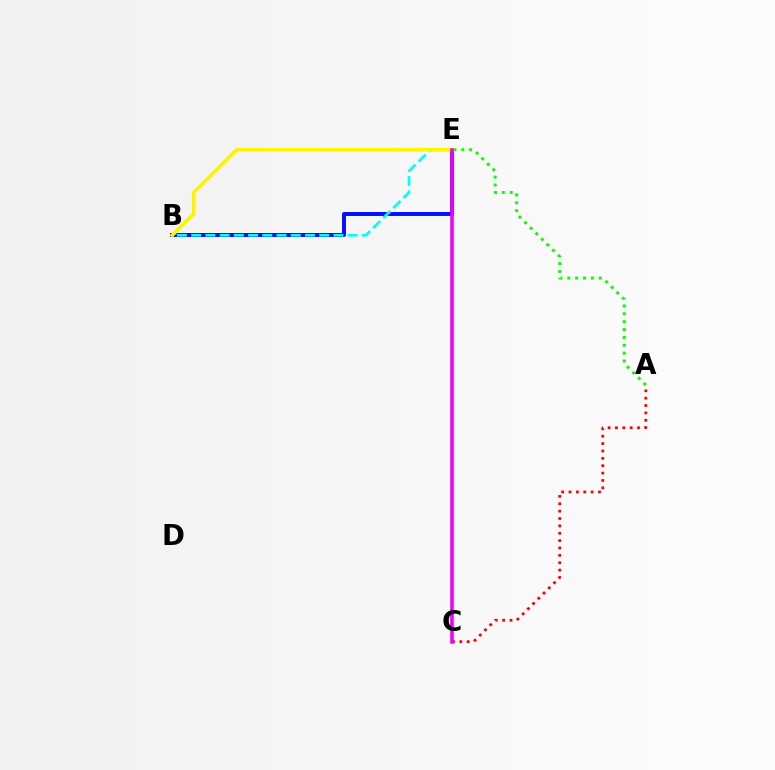{('A', 'C'): [{'color': '#ff0000', 'line_style': 'dotted', 'thickness': 2.0}], ('A', 'E'): [{'color': '#08ff00', 'line_style': 'dotted', 'thickness': 2.14}], ('B', 'E'): [{'color': '#0010ff', 'line_style': 'solid', 'thickness': 2.84}, {'color': '#00fff6', 'line_style': 'dashed', 'thickness': 1.93}, {'color': '#fcf500', 'line_style': 'solid', 'thickness': 2.6}], ('C', 'E'): [{'color': '#ee00ff', 'line_style': 'solid', 'thickness': 2.56}]}